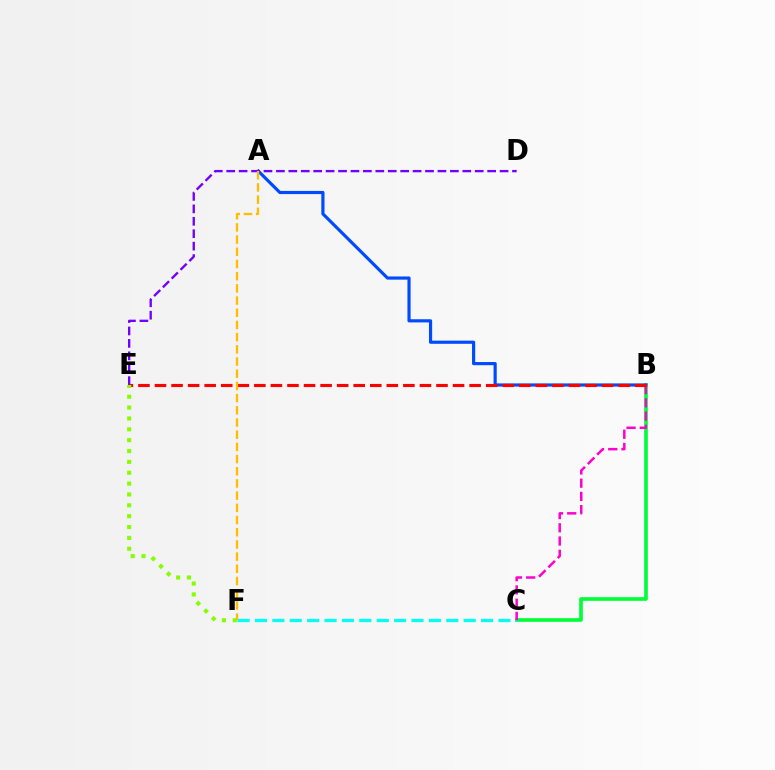{('B', 'C'): [{'color': '#00ff39', 'line_style': 'solid', 'thickness': 2.63}, {'color': '#ff00cf', 'line_style': 'dashed', 'thickness': 1.8}], ('A', 'B'): [{'color': '#004bff', 'line_style': 'solid', 'thickness': 2.29}], ('C', 'F'): [{'color': '#00fff6', 'line_style': 'dashed', 'thickness': 2.36}], ('D', 'E'): [{'color': '#7200ff', 'line_style': 'dashed', 'thickness': 1.69}], ('B', 'E'): [{'color': '#ff0000', 'line_style': 'dashed', 'thickness': 2.25}], ('E', 'F'): [{'color': '#84ff00', 'line_style': 'dotted', 'thickness': 2.95}], ('A', 'F'): [{'color': '#ffbd00', 'line_style': 'dashed', 'thickness': 1.66}]}